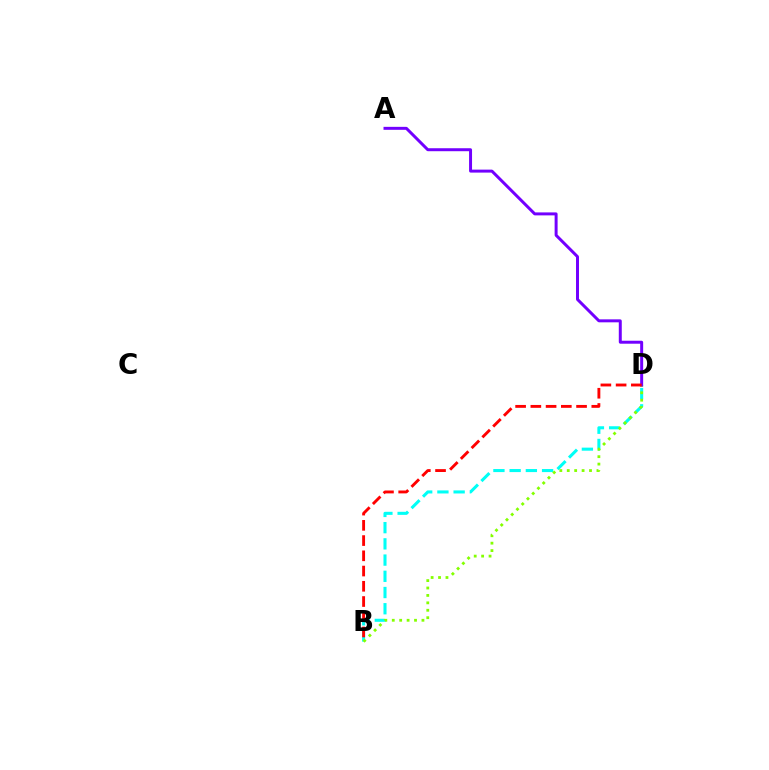{('B', 'D'): [{'color': '#00fff6', 'line_style': 'dashed', 'thickness': 2.2}, {'color': '#84ff00', 'line_style': 'dotted', 'thickness': 2.02}, {'color': '#ff0000', 'line_style': 'dashed', 'thickness': 2.07}], ('A', 'D'): [{'color': '#7200ff', 'line_style': 'solid', 'thickness': 2.14}]}